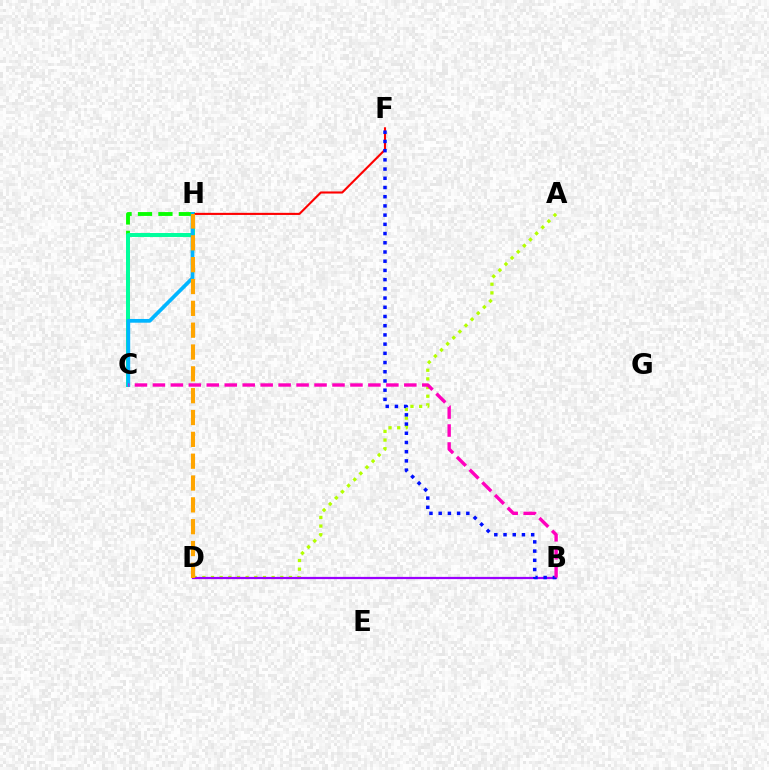{('C', 'H'): [{'color': '#08ff00', 'line_style': 'dashed', 'thickness': 2.78}, {'color': '#00ff9d', 'line_style': 'solid', 'thickness': 2.85}, {'color': '#00b5ff', 'line_style': 'solid', 'thickness': 2.68}], ('A', 'D'): [{'color': '#b3ff00', 'line_style': 'dotted', 'thickness': 2.35}], ('B', 'D'): [{'color': '#9b00ff', 'line_style': 'solid', 'thickness': 1.6}], ('F', 'H'): [{'color': '#ff0000', 'line_style': 'solid', 'thickness': 1.51}], ('D', 'H'): [{'color': '#ffa500', 'line_style': 'dashed', 'thickness': 2.97}], ('B', 'F'): [{'color': '#0010ff', 'line_style': 'dotted', 'thickness': 2.5}], ('B', 'C'): [{'color': '#ff00bd', 'line_style': 'dashed', 'thickness': 2.44}]}